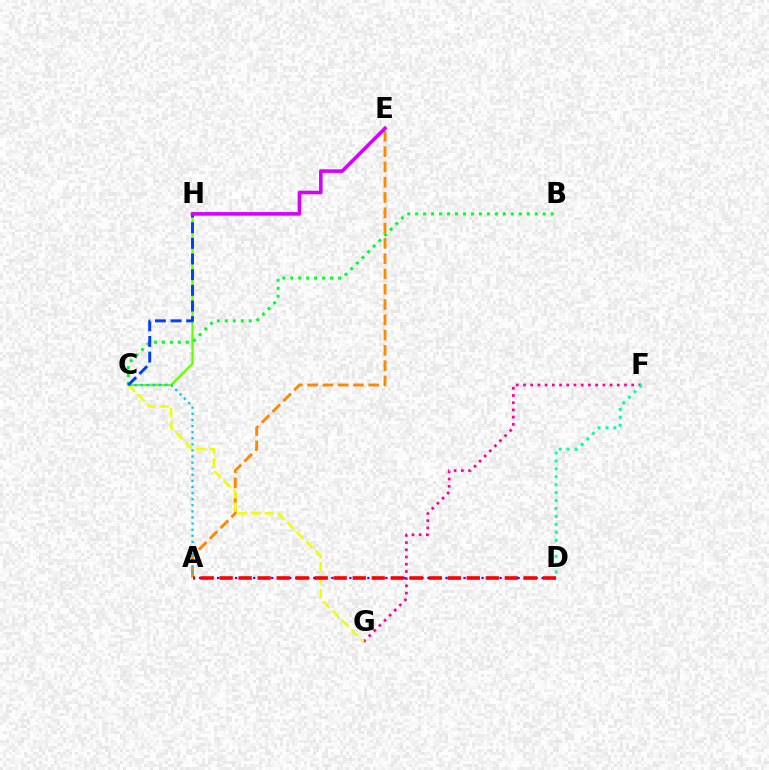{('F', 'G'): [{'color': '#ff00a0', 'line_style': 'dotted', 'thickness': 1.96}], ('C', 'H'): [{'color': '#66ff00', 'line_style': 'solid', 'thickness': 1.63}, {'color': '#003fff', 'line_style': 'dashed', 'thickness': 2.13}], ('B', 'C'): [{'color': '#00ff27', 'line_style': 'dotted', 'thickness': 2.17}], ('D', 'F'): [{'color': '#00ffaf', 'line_style': 'dotted', 'thickness': 2.16}], ('A', 'E'): [{'color': '#ff8800', 'line_style': 'dashed', 'thickness': 2.08}], ('C', 'G'): [{'color': '#eeff00', 'line_style': 'dashed', 'thickness': 1.81}], ('A', 'C'): [{'color': '#00c7ff', 'line_style': 'dotted', 'thickness': 1.66}], ('A', 'D'): [{'color': '#4f00ff', 'line_style': 'dotted', 'thickness': 1.63}, {'color': '#ff0000', 'line_style': 'dashed', 'thickness': 2.58}], ('E', 'H'): [{'color': '#d600ff', 'line_style': 'solid', 'thickness': 2.58}]}